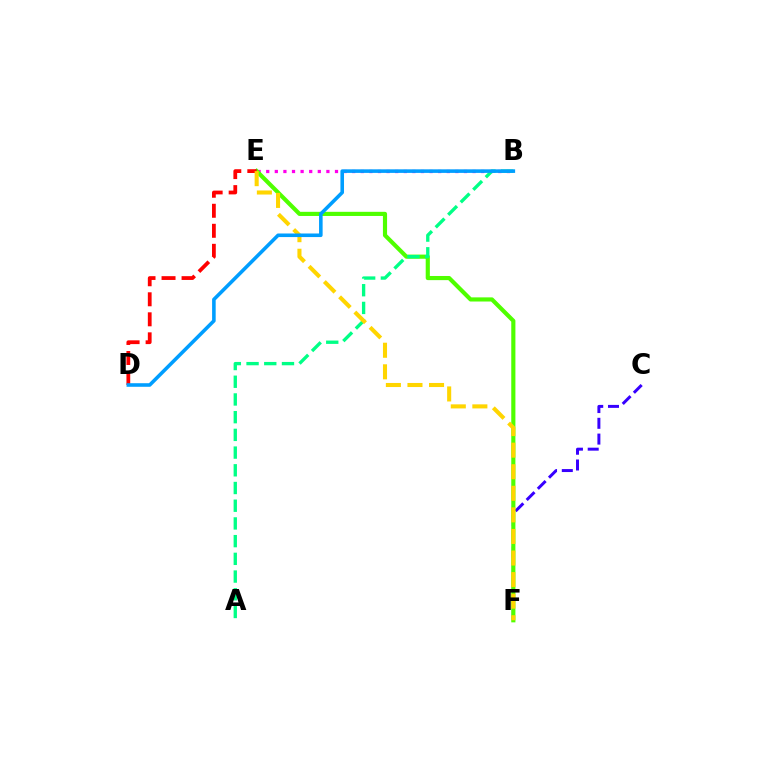{('B', 'E'): [{'color': '#ff00ed', 'line_style': 'dotted', 'thickness': 2.34}], ('C', 'F'): [{'color': '#3700ff', 'line_style': 'dashed', 'thickness': 2.14}], ('E', 'F'): [{'color': '#4fff00', 'line_style': 'solid', 'thickness': 2.98}, {'color': '#ffd500', 'line_style': 'dashed', 'thickness': 2.93}], ('A', 'B'): [{'color': '#00ff86', 'line_style': 'dashed', 'thickness': 2.41}], ('D', 'E'): [{'color': '#ff0000', 'line_style': 'dashed', 'thickness': 2.72}], ('B', 'D'): [{'color': '#009eff', 'line_style': 'solid', 'thickness': 2.57}]}